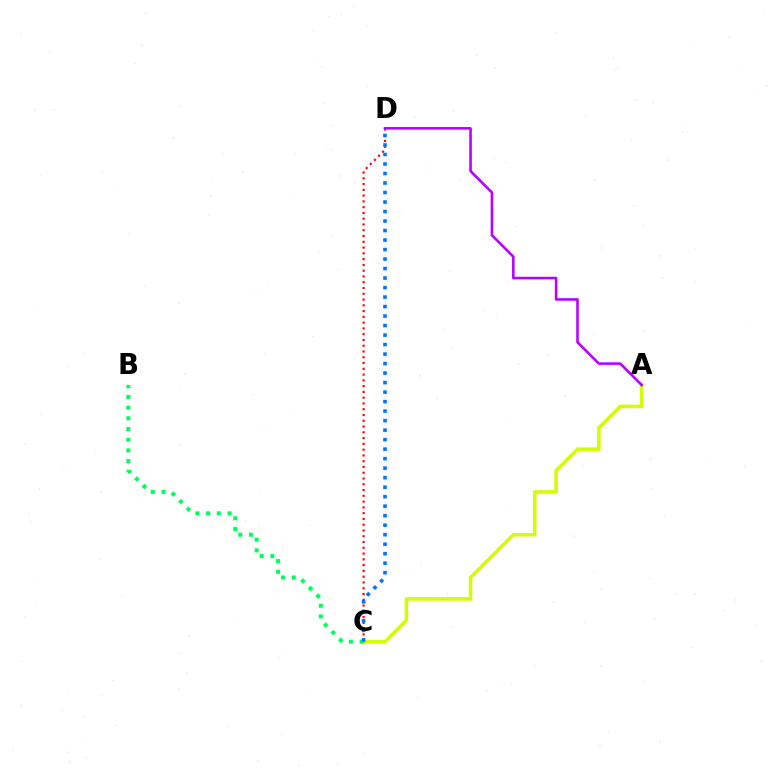{('A', 'C'): [{'color': '#d1ff00', 'line_style': 'solid', 'thickness': 2.53}], ('B', 'C'): [{'color': '#00ff5c', 'line_style': 'dotted', 'thickness': 2.91}], ('C', 'D'): [{'color': '#ff0000', 'line_style': 'dotted', 'thickness': 1.57}, {'color': '#0074ff', 'line_style': 'dotted', 'thickness': 2.58}], ('A', 'D'): [{'color': '#b900ff', 'line_style': 'solid', 'thickness': 1.86}]}